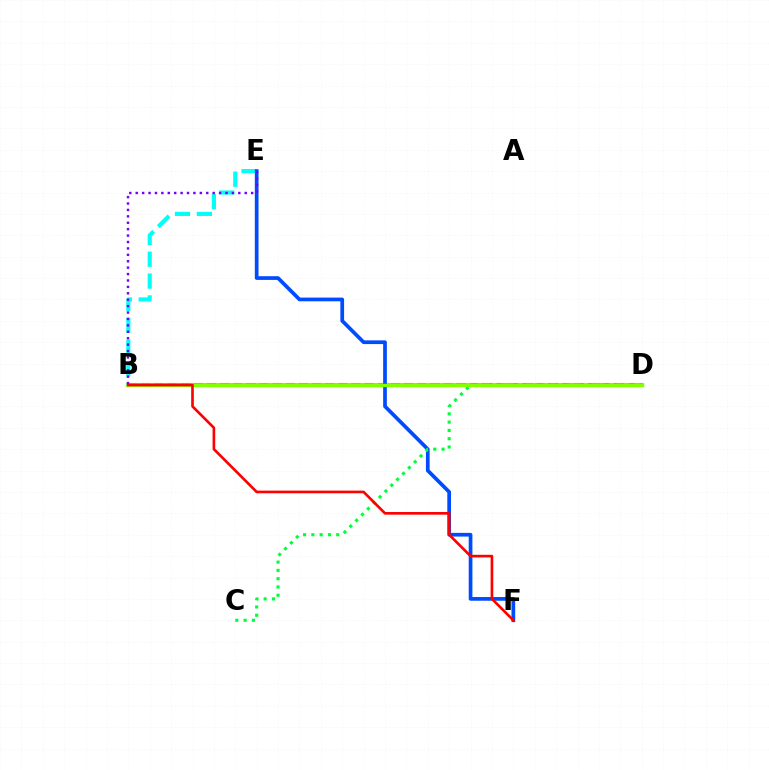{('B', 'D'): [{'color': '#ffbd00', 'line_style': 'solid', 'thickness': 2.99}, {'color': '#ff00cf', 'line_style': 'dashed', 'thickness': 1.79}, {'color': '#84ff00', 'line_style': 'solid', 'thickness': 2.39}], ('B', 'E'): [{'color': '#00fff6', 'line_style': 'dashed', 'thickness': 2.97}, {'color': '#7200ff', 'line_style': 'dotted', 'thickness': 1.74}], ('E', 'F'): [{'color': '#004bff', 'line_style': 'solid', 'thickness': 2.67}], ('C', 'D'): [{'color': '#00ff39', 'line_style': 'dotted', 'thickness': 2.25}], ('B', 'F'): [{'color': '#ff0000', 'line_style': 'solid', 'thickness': 1.91}]}